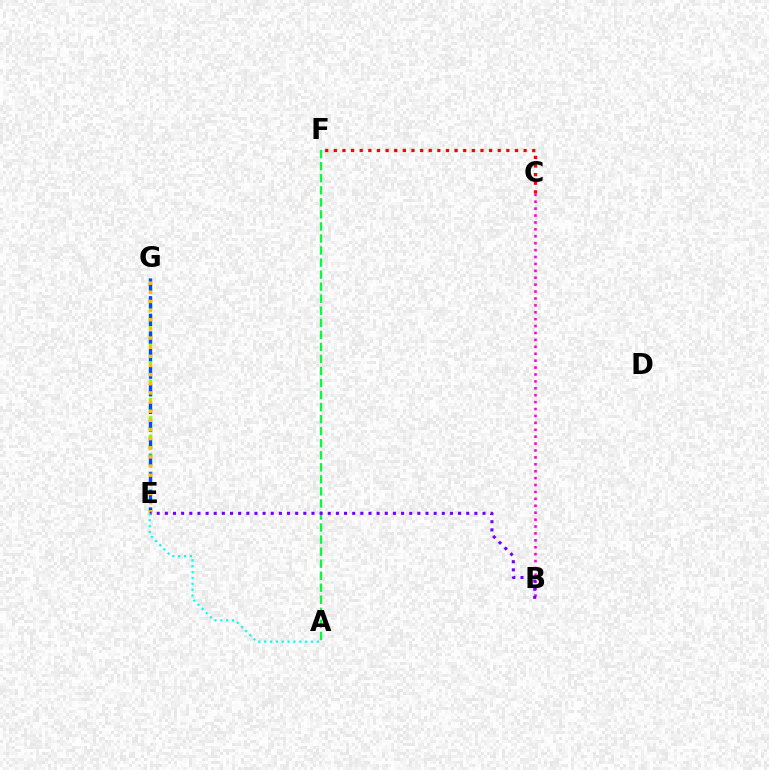{('A', 'F'): [{'color': '#00ff39', 'line_style': 'dashed', 'thickness': 1.64}], ('E', 'G'): [{'color': '#84ff00', 'line_style': 'dotted', 'thickness': 2.49}, {'color': '#004bff', 'line_style': 'dashed', 'thickness': 2.39}, {'color': '#ffbd00', 'line_style': 'dotted', 'thickness': 2.48}], ('B', 'C'): [{'color': '#ff00cf', 'line_style': 'dotted', 'thickness': 1.88}], ('B', 'E'): [{'color': '#7200ff', 'line_style': 'dotted', 'thickness': 2.21}], ('C', 'F'): [{'color': '#ff0000', 'line_style': 'dotted', 'thickness': 2.34}], ('A', 'E'): [{'color': '#00fff6', 'line_style': 'dotted', 'thickness': 1.59}]}